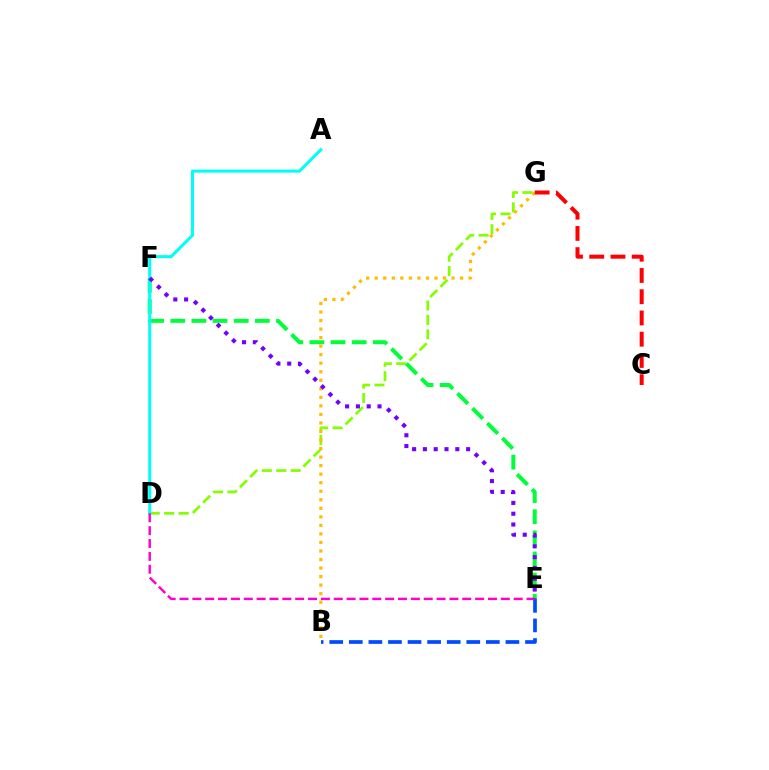{('D', 'G'): [{'color': '#84ff00', 'line_style': 'dashed', 'thickness': 1.96}], ('E', 'F'): [{'color': '#00ff39', 'line_style': 'dashed', 'thickness': 2.87}, {'color': '#7200ff', 'line_style': 'dotted', 'thickness': 2.94}], ('B', 'E'): [{'color': '#004bff', 'line_style': 'dashed', 'thickness': 2.66}], ('B', 'G'): [{'color': '#ffbd00', 'line_style': 'dotted', 'thickness': 2.32}], ('A', 'D'): [{'color': '#00fff6', 'line_style': 'solid', 'thickness': 2.2}], ('C', 'G'): [{'color': '#ff0000', 'line_style': 'dashed', 'thickness': 2.89}], ('D', 'E'): [{'color': '#ff00cf', 'line_style': 'dashed', 'thickness': 1.75}]}